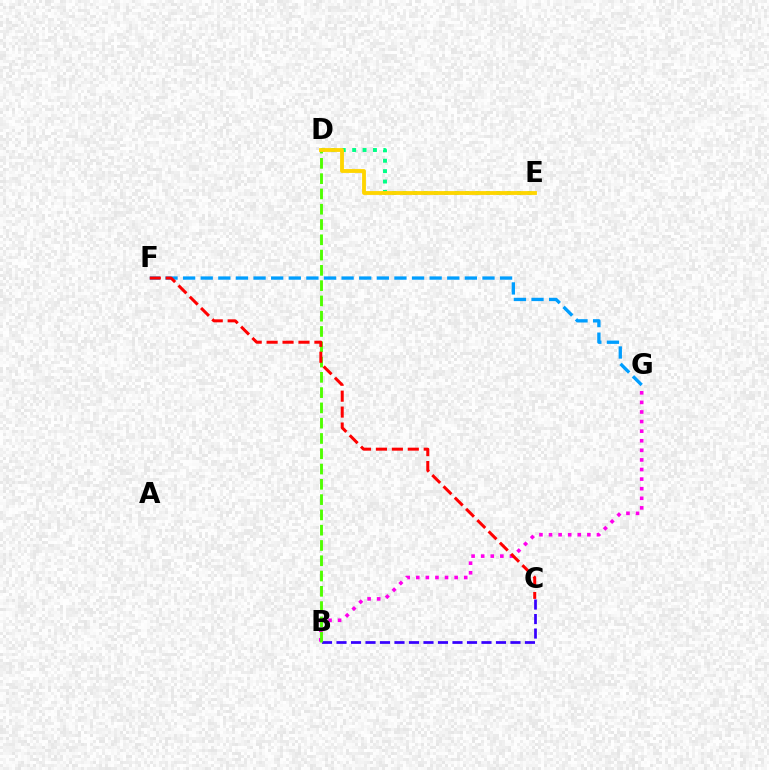{('B', 'C'): [{'color': '#3700ff', 'line_style': 'dashed', 'thickness': 1.97}], ('D', 'E'): [{'color': '#00ff86', 'line_style': 'dotted', 'thickness': 2.82}, {'color': '#ffd500', 'line_style': 'solid', 'thickness': 2.76}], ('B', 'G'): [{'color': '#ff00ed', 'line_style': 'dotted', 'thickness': 2.61}], ('F', 'G'): [{'color': '#009eff', 'line_style': 'dashed', 'thickness': 2.39}], ('B', 'D'): [{'color': '#4fff00', 'line_style': 'dashed', 'thickness': 2.08}], ('C', 'F'): [{'color': '#ff0000', 'line_style': 'dashed', 'thickness': 2.16}]}